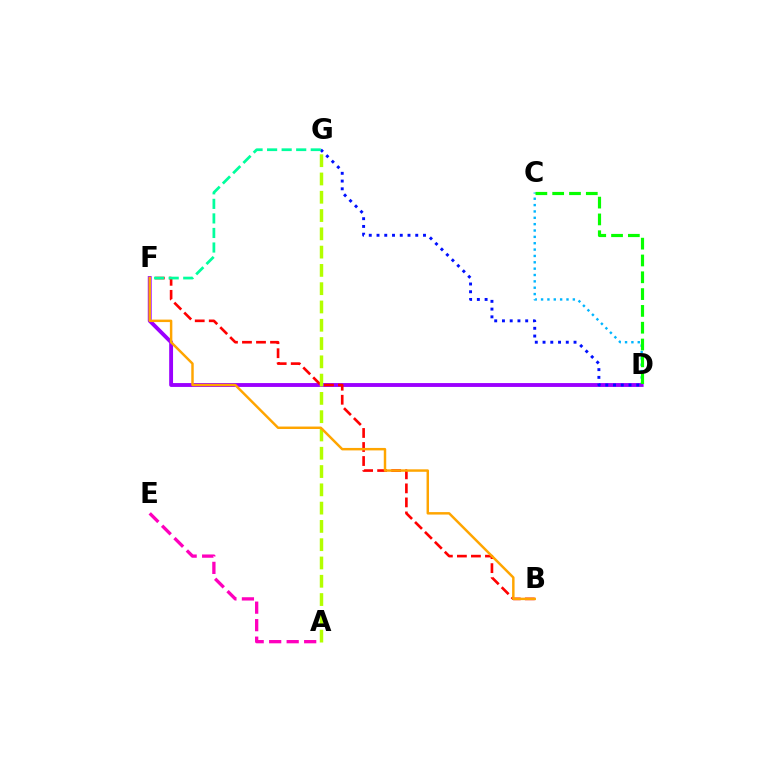{('C', 'D'): [{'color': '#00b5ff', 'line_style': 'dotted', 'thickness': 1.73}, {'color': '#08ff00', 'line_style': 'dashed', 'thickness': 2.28}], ('D', 'F'): [{'color': '#9b00ff', 'line_style': 'solid', 'thickness': 2.79}], ('A', 'E'): [{'color': '#ff00bd', 'line_style': 'dashed', 'thickness': 2.38}], ('B', 'F'): [{'color': '#ff0000', 'line_style': 'dashed', 'thickness': 1.91}, {'color': '#ffa500', 'line_style': 'solid', 'thickness': 1.77}], ('D', 'G'): [{'color': '#0010ff', 'line_style': 'dotted', 'thickness': 2.1}], ('A', 'G'): [{'color': '#b3ff00', 'line_style': 'dashed', 'thickness': 2.48}], ('F', 'G'): [{'color': '#00ff9d', 'line_style': 'dashed', 'thickness': 1.98}]}